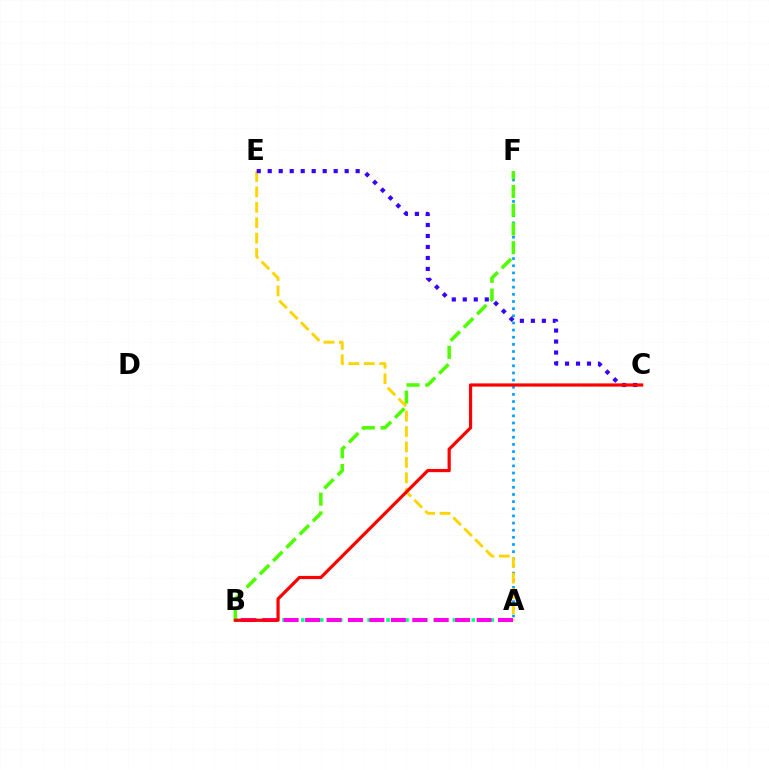{('A', 'B'): [{'color': '#00ff86', 'line_style': 'dotted', 'thickness': 2.57}, {'color': '#ff00ed', 'line_style': 'dashed', 'thickness': 2.91}], ('A', 'F'): [{'color': '#009eff', 'line_style': 'dotted', 'thickness': 1.94}], ('A', 'E'): [{'color': '#ffd500', 'line_style': 'dashed', 'thickness': 2.09}], ('C', 'E'): [{'color': '#3700ff', 'line_style': 'dotted', 'thickness': 2.99}], ('B', 'F'): [{'color': '#4fff00', 'line_style': 'dashed', 'thickness': 2.55}], ('B', 'C'): [{'color': '#ff0000', 'line_style': 'solid', 'thickness': 2.3}]}